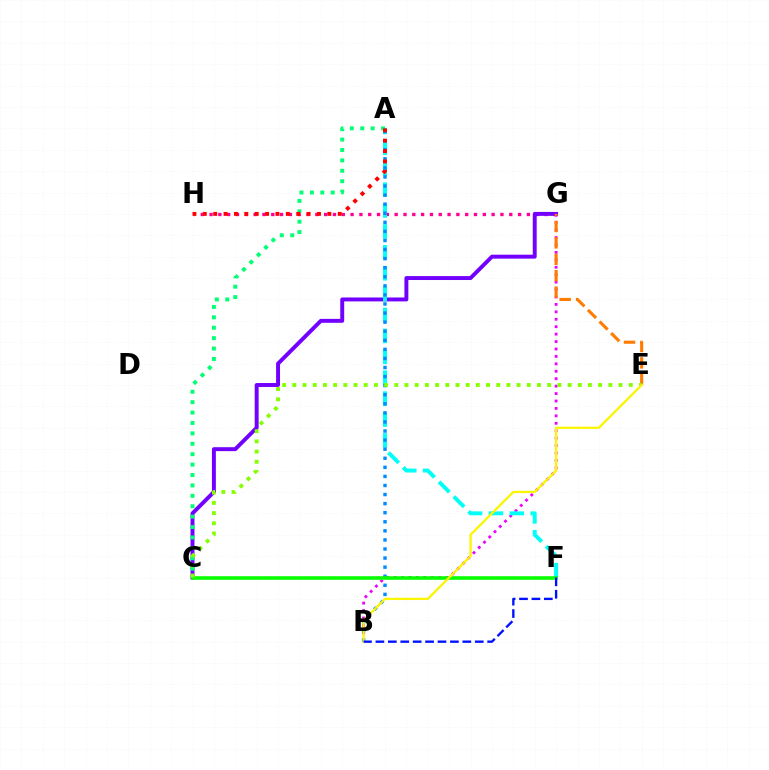{('G', 'H'): [{'color': '#ff0094', 'line_style': 'dotted', 'thickness': 2.39}], ('B', 'G'): [{'color': '#ee00ff', 'line_style': 'dotted', 'thickness': 2.02}], ('C', 'G'): [{'color': '#7200ff', 'line_style': 'solid', 'thickness': 2.83}], ('A', 'F'): [{'color': '#00fff6', 'line_style': 'dashed', 'thickness': 2.84}], ('E', 'G'): [{'color': '#ff7c00', 'line_style': 'dashed', 'thickness': 2.23}], ('A', 'B'): [{'color': '#008cff', 'line_style': 'dotted', 'thickness': 2.47}], ('C', 'F'): [{'color': '#08ff00', 'line_style': 'solid', 'thickness': 2.58}], ('A', 'C'): [{'color': '#00ff74', 'line_style': 'dotted', 'thickness': 2.83}], ('C', 'E'): [{'color': '#84ff00', 'line_style': 'dotted', 'thickness': 2.77}], ('B', 'E'): [{'color': '#fcf500', 'line_style': 'solid', 'thickness': 1.63}], ('A', 'H'): [{'color': '#ff0000', 'line_style': 'dotted', 'thickness': 2.82}], ('B', 'F'): [{'color': '#0010ff', 'line_style': 'dashed', 'thickness': 1.69}]}